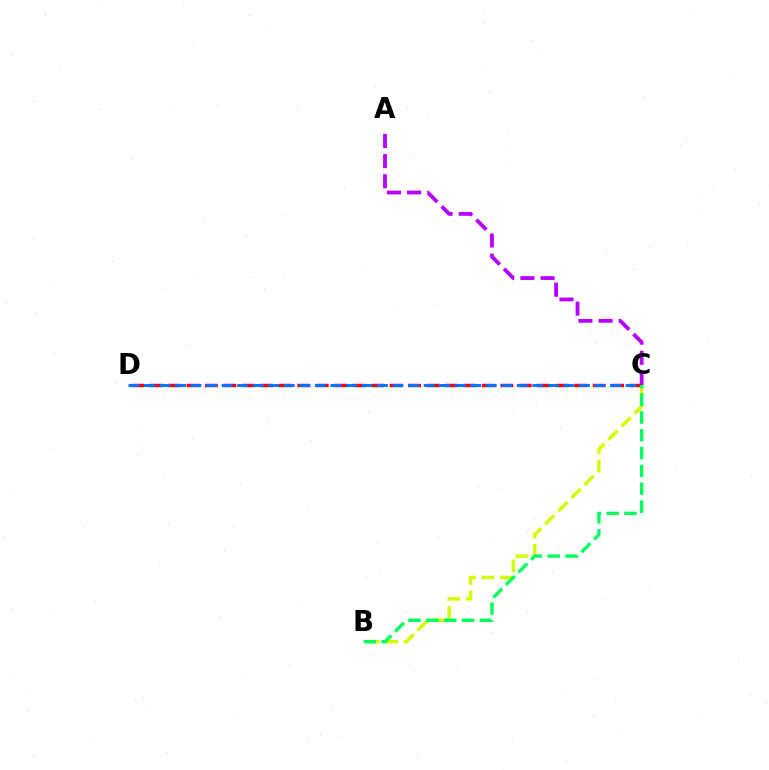{('A', 'C'): [{'color': '#b900ff', 'line_style': 'dashed', 'thickness': 2.74}], ('C', 'D'): [{'color': '#ff0000', 'line_style': 'dashed', 'thickness': 2.51}, {'color': '#0074ff', 'line_style': 'dashed', 'thickness': 2.11}], ('B', 'C'): [{'color': '#d1ff00', 'line_style': 'dashed', 'thickness': 2.51}, {'color': '#00ff5c', 'line_style': 'dashed', 'thickness': 2.42}]}